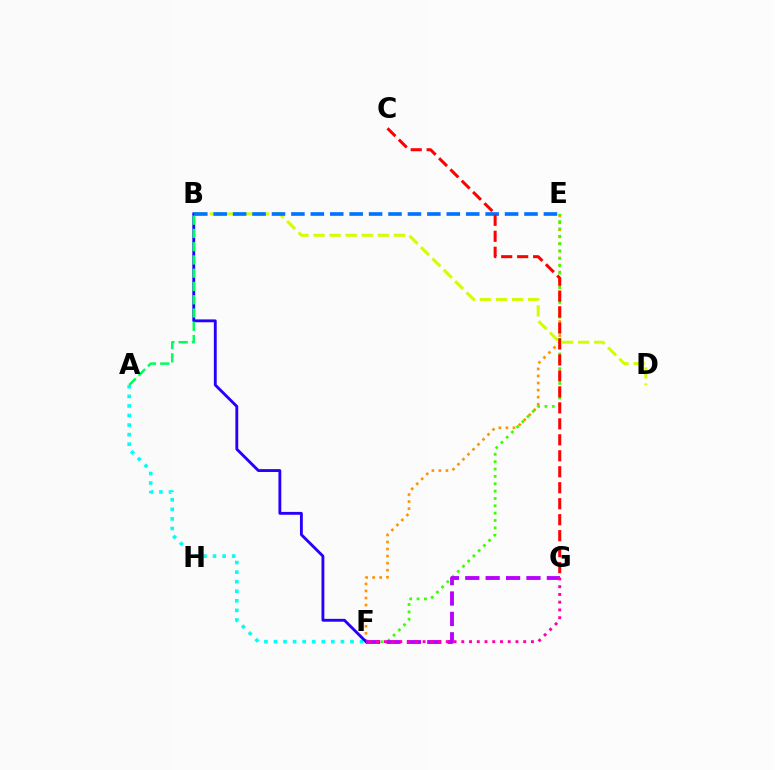{('B', 'D'): [{'color': '#d1ff00', 'line_style': 'dashed', 'thickness': 2.18}], ('E', 'F'): [{'color': '#ff9400', 'line_style': 'dotted', 'thickness': 1.92}, {'color': '#3dff00', 'line_style': 'dotted', 'thickness': 2.0}], ('A', 'F'): [{'color': '#00fff6', 'line_style': 'dotted', 'thickness': 2.6}], ('B', 'F'): [{'color': '#2500ff', 'line_style': 'solid', 'thickness': 2.06}], ('B', 'E'): [{'color': '#0074ff', 'line_style': 'dashed', 'thickness': 2.64}], ('A', 'B'): [{'color': '#00ff5c', 'line_style': 'dashed', 'thickness': 1.8}], ('F', 'G'): [{'color': '#b900ff', 'line_style': 'dashed', 'thickness': 2.77}, {'color': '#ff00ac', 'line_style': 'dotted', 'thickness': 2.1}], ('C', 'G'): [{'color': '#ff0000', 'line_style': 'dashed', 'thickness': 2.17}]}